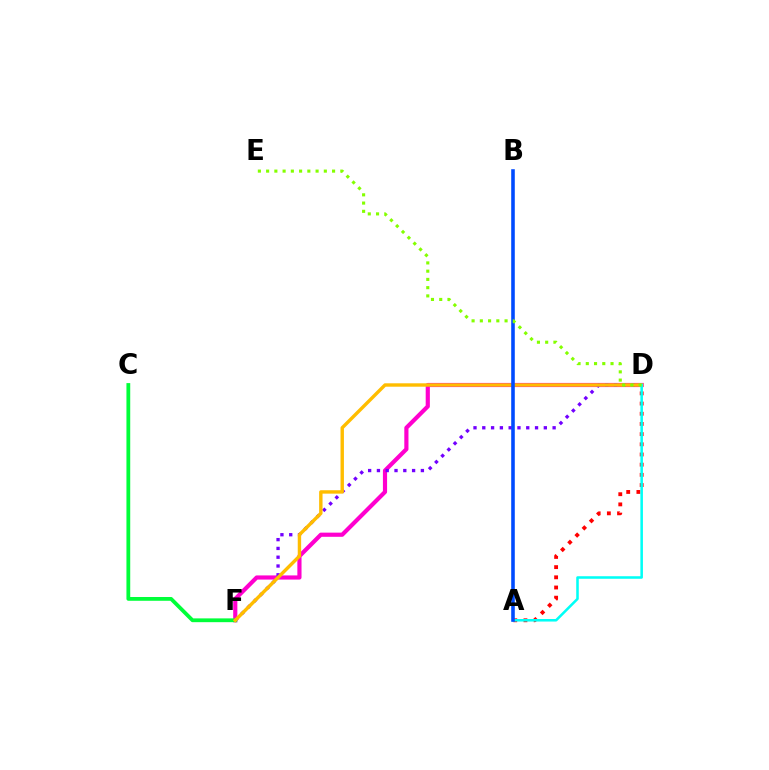{('D', 'F'): [{'color': '#ff00cf', 'line_style': 'solid', 'thickness': 3.0}, {'color': '#7200ff', 'line_style': 'dotted', 'thickness': 2.39}, {'color': '#ffbd00', 'line_style': 'solid', 'thickness': 2.45}], ('A', 'D'): [{'color': '#ff0000', 'line_style': 'dotted', 'thickness': 2.77}, {'color': '#00fff6', 'line_style': 'solid', 'thickness': 1.83}], ('C', 'F'): [{'color': '#00ff39', 'line_style': 'solid', 'thickness': 2.73}], ('A', 'B'): [{'color': '#004bff', 'line_style': 'solid', 'thickness': 2.58}], ('D', 'E'): [{'color': '#84ff00', 'line_style': 'dotted', 'thickness': 2.24}]}